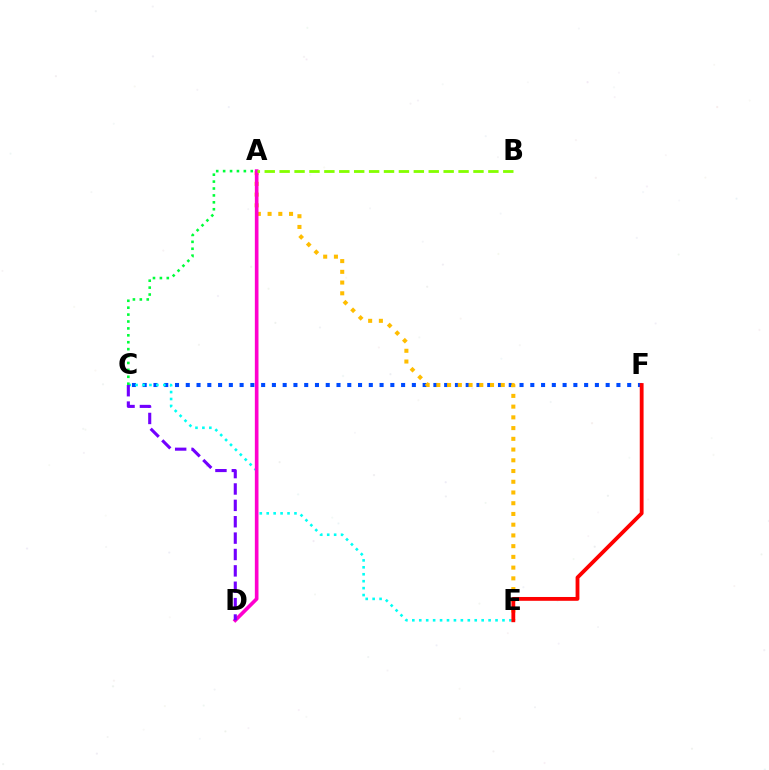{('C', 'F'): [{'color': '#004bff', 'line_style': 'dotted', 'thickness': 2.93}], ('A', 'E'): [{'color': '#ffbd00', 'line_style': 'dotted', 'thickness': 2.92}], ('C', 'E'): [{'color': '#00fff6', 'line_style': 'dotted', 'thickness': 1.88}], ('A', 'D'): [{'color': '#ff00cf', 'line_style': 'solid', 'thickness': 2.62}], ('C', 'D'): [{'color': '#7200ff', 'line_style': 'dashed', 'thickness': 2.22}], ('A', 'C'): [{'color': '#00ff39', 'line_style': 'dotted', 'thickness': 1.88}], ('E', 'F'): [{'color': '#ff0000', 'line_style': 'solid', 'thickness': 2.75}], ('A', 'B'): [{'color': '#84ff00', 'line_style': 'dashed', 'thickness': 2.03}]}